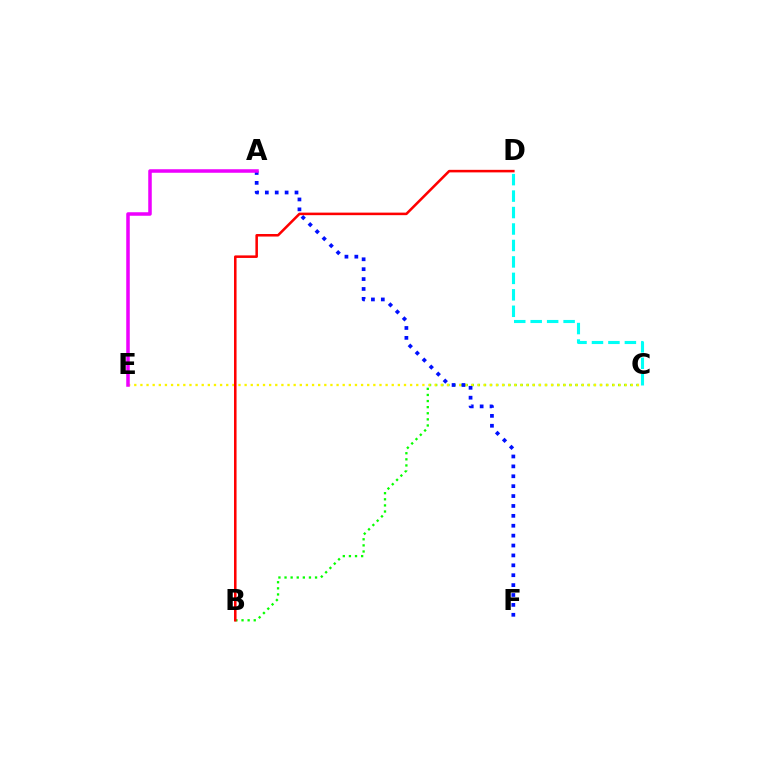{('B', 'C'): [{'color': '#08ff00', 'line_style': 'dotted', 'thickness': 1.66}], ('C', 'E'): [{'color': '#fcf500', 'line_style': 'dotted', 'thickness': 1.67}], ('B', 'D'): [{'color': '#ff0000', 'line_style': 'solid', 'thickness': 1.83}], ('A', 'F'): [{'color': '#0010ff', 'line_style': 'dotted', 'thickness': 2.69}], ('C', 'D'): [{'color': '#00fff6', 'line_style': 'dashed', 'thickness': 2.24}], ('A', 'E'): [{'color': '#ee00ff', 'line_style': 'solid', 'thickness': 2.54}]}